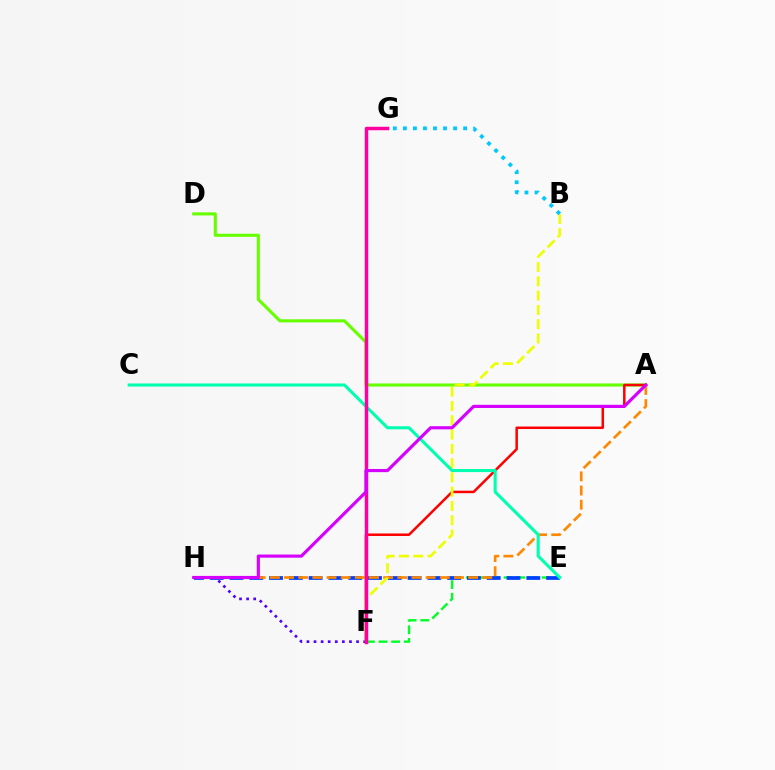{('A', 'D'): [{'color': '#66ff00', 'line_style': 'solid', 'thickness': 2.22}], ('A', 'F'): [{'color': '#ff0000', 'line_style': 'solid', 'thickness': 1.8}], ('E', 'F'): [{'color': '#00ff27', 'line_style': 'dashed', 'thickness': 1.71}], ('E', 'H'): [{'color': '#003fff', 'line_style': 'dashed', 'thickness': 2.69}], ('F', 'H'): [{'color': '#4f00ff', 'line_style': 'dotted', 'thickness': 1.93}], ('A', 'H'): [{'color': '#ff8800', 'line_style': 'dashed', 'thickness': 1.92}, {'color': '#d600ff', 'line_style': 'solid', 'thickness': 2.28}], ('B', 'F'): [{'color': '#eeff00', 'line_style': 'dashed', 'thickness': 1.94}], ('B', 'G'): [{'color': '#00c7ff', 'line_style': 'dotted', 'thickness': 2.73}], ('C', 'E'): [{'color': '#00ffaf', 'line_style': 'solid', 'thickness': 2.22}], ('F', 'G'): [{'color': '#ff00a0', 'line_style': 'solid', 'thickness': 2.49}]}